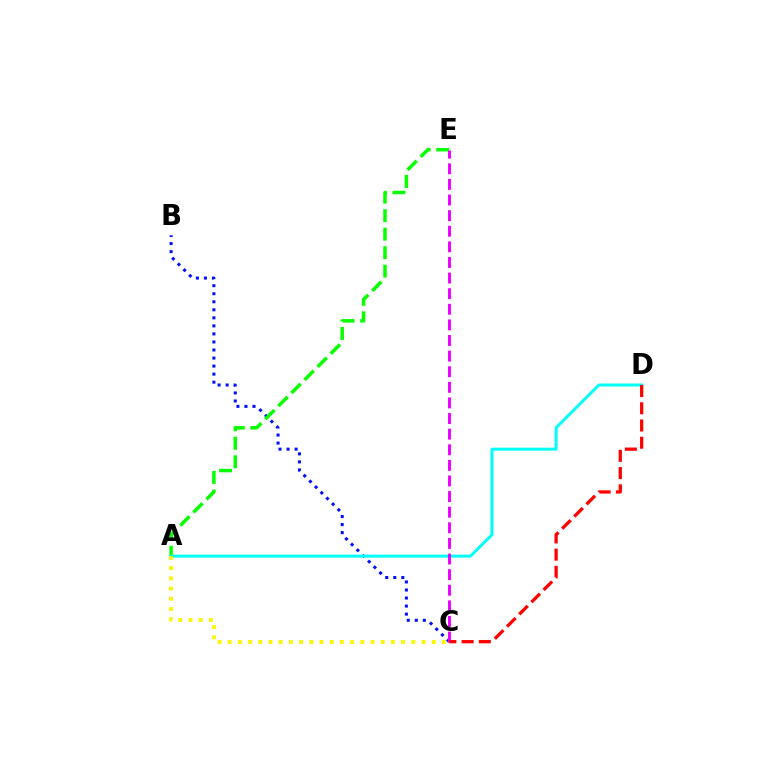{('B', 'C'): [{'color': '#0010ff', 'line_style': 'dotted', 'thickness': 2.18}], ('A', 'E'): [{'color': '#08ff00', 'line_style': 'dashed', 'thickness': 2.51}], ('A', 'D'): [{'color': '#00fff6', 'line_style': 'solid', 'thickness': 2.15}], ('C', 'E'): [{'color': '#ee00ff', 'line_style': 'dashed', 'thickness': 2.12}], ('C', 'D'): [{'color': '#ff0000', 'line_style': 'dashed', 'thickness': 2.34}], ('A', 'C'): [{'color': '#fcf500', 'line_style': 'dotted', 'thickness': 2.77}]}